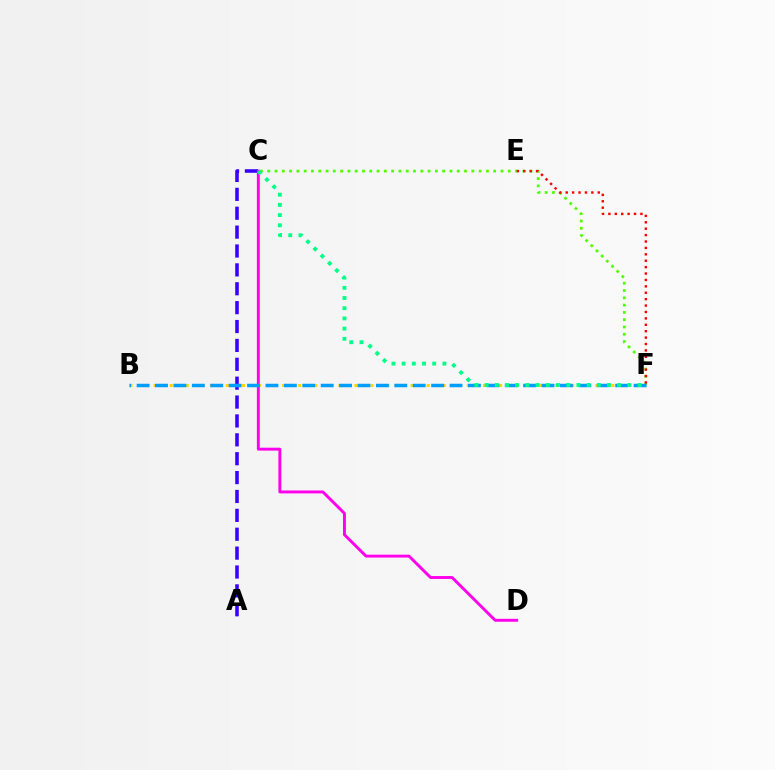{('C', 'F'): [{'color': '#4fff00', 'line_style': 'dotted', 'thickness': 1.98}, {'color': '#00ff86', 'line_style': 'dotted', 'thickness': 2.77}], ('B', 'F'): [{'color': '#ffd500', 'line_style': 'dotted', 'thickness': 2.18}, {'color': '#009eff', 'line_style': 'dashed', 'thickness': 2.5}], ('A', 'C'): [{'color': '#3700ff', 'line_style': 'dashed', 'thickness': 2.57}], ('C', 'D'): [{'color': '#ff00ed', 'line_style': 'solid', 'thickness': 2.1}], ('E', 'F'): [{'color': '#ff0000', 'line_style': 'dotted', 'thickness': 1.74}]}